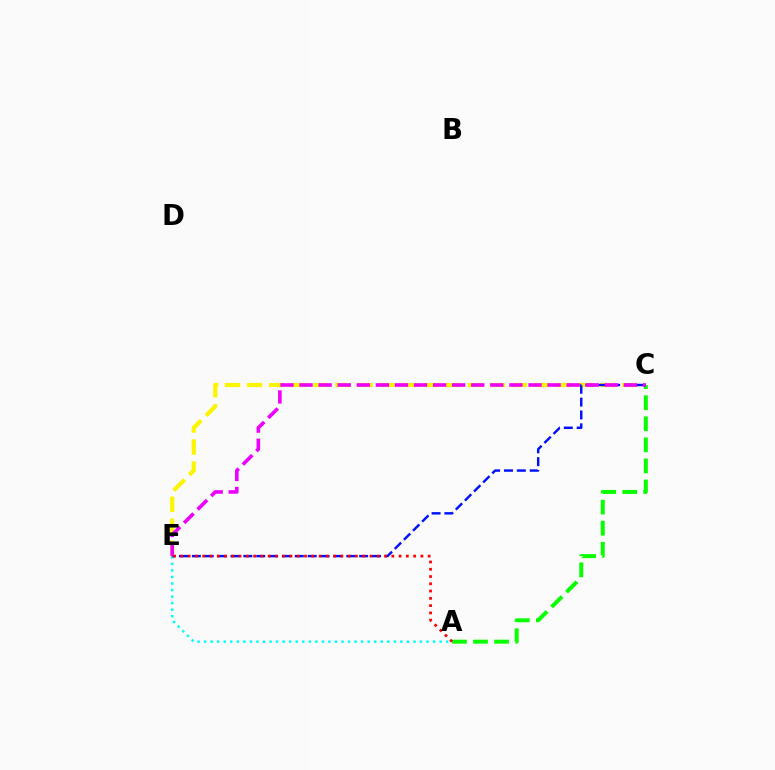{('C', 'E'): [{'color': '#fcf500', 'line_style': 'dashed', 'thickness': 3.0}, {'color': '#0010ff', 'line_style': 'dashed', 'thickness': 1.75}, {'color': '#ee00ff', 'line_style': 'dashed', 'thickness': 2.59}], ('A', 'E'): [{'color': '#00fff6', 'line_style': 'dotted', 'thickness': 1.78}, {'color': '#ff0000', 'line_style': 'dotted', 'thickness': 1.98}], ('A', 'C'): [{'color': '#08ff00', 'line_style': 'dashed', 'thickness': 2.86}]}